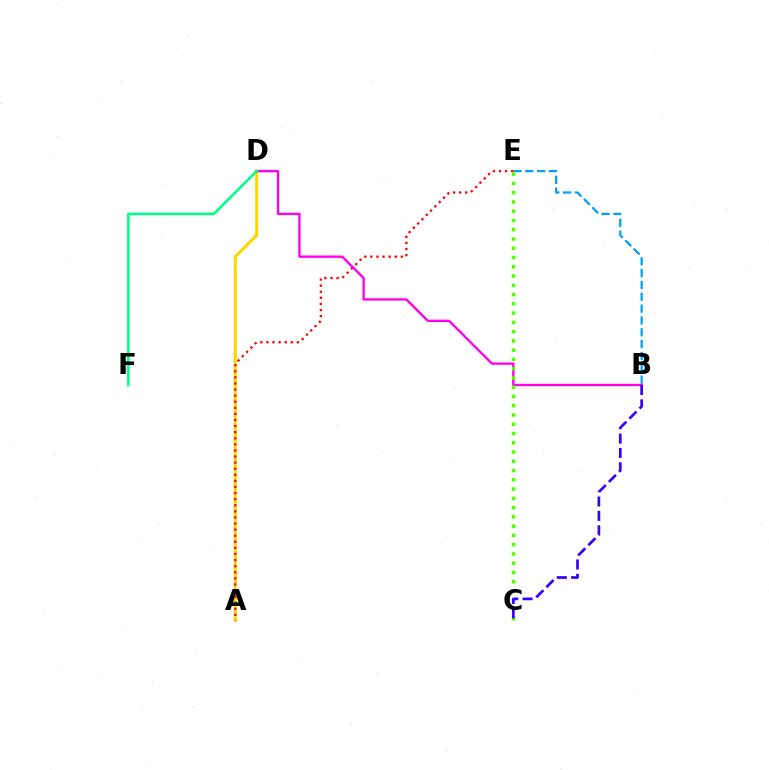{('B', 'E'): [{'color': '#009eff', 'line_style': 'dashed', 'thickness': 1.61}], ('A', 'D'): [{'color': '#ffd500', 'line_style': 'solid', 'thickness': 2.22}], ('A', 'E'): [{'color': '#ff0000', 'line_style': 'dotted', 'thickness': 1.65}], ('B', 'D'): [{'color': '#ff00ed', 'line_style': 'solid', 'thickness': 1.69}], ('C', 'E'): [{'color': '#4fff00', 'line_style': 'dotted', 'thickness': 2.52}], ('D', 'F'): [{'color': '#00ff86', 'line_style': 'solid', 'thickness': 1.84}], ('B', 'C'): [{'color': '#3700ff', 'line_style': 'dashed', 'thickness': 1.95}]}